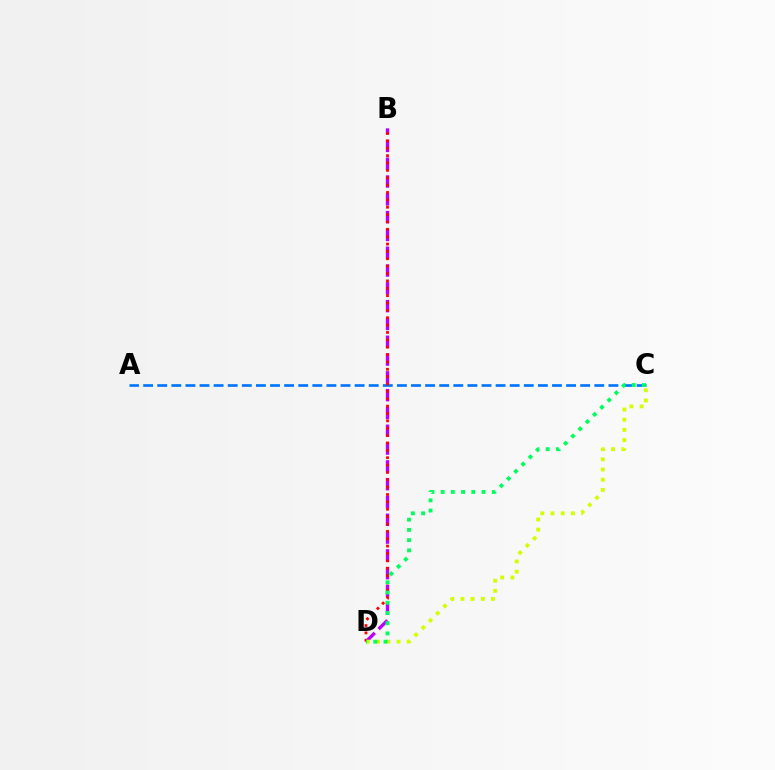{('A', 'C'): [{'color': '#0074ff', 'line_style': 'dashed', 'thickness': 1.92}], ('B', 'D'): [{'color': '#b900ff', 'line_style': 'dashed', 'thickness': 2.42}, {'color': '#ff0000', 'line_style': 'dotted', 'thickness': 2.0}], ('C', 'D'): [{'color': '#d1ff00', 'line_style': 'dotted', 'thickness': 2.77}, {'color': '#00ff5c', 'line_style': 'dotted', 'thickness': 2.78}]}